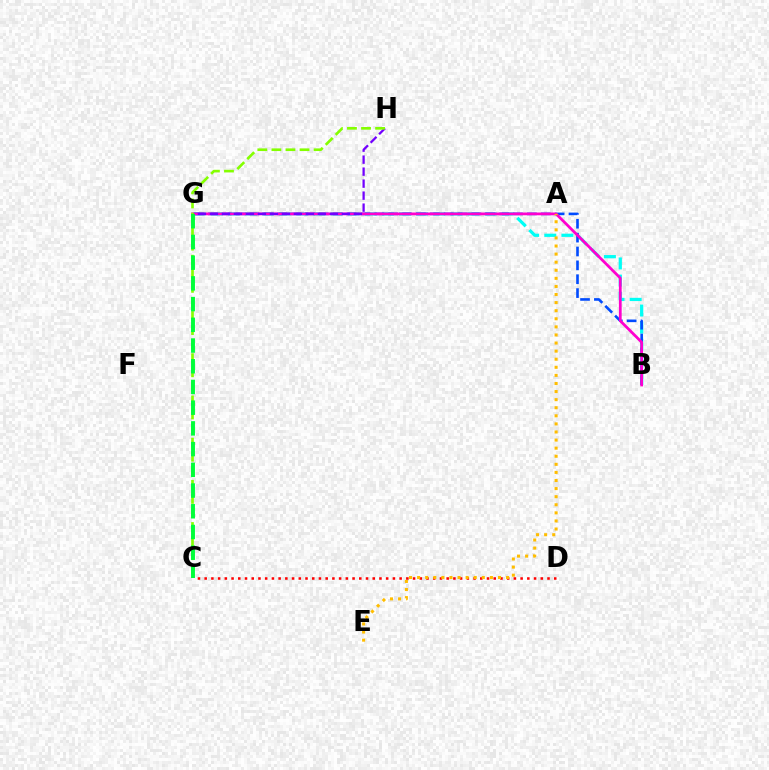{('B', 'G'): [{'color': '#00fff6', 'line_style': 'dashed', 'thickness': 2.33}, {'color': '#004bff', 'line_style': 'dashed', 'thickness': 1.88}, {'color': '#ff00cf', 'line_style': 'solid', 'thickness': 1.99}], ('C', 'D'): [{'color': '#ff0000', 'line_style': 'dotted', 'thickness': 1.83}], ('A', 'E'): [{'color': '#ffbd00', 'line_style': 'dotted', 'thickness': 2.2}], ('G', 'H'): [{'color': '#7200ff', 'line_style': 'dashed', 'thickness': 1.63}], ('C', 'H'): [{'color': '#84ff00', 'line_style': 'dashed', 'thickness': 1.91}], ('C', 'G'): [{'color': '#00ff39', 'line_style': 'dashed', 'thickness': 2.81}]}